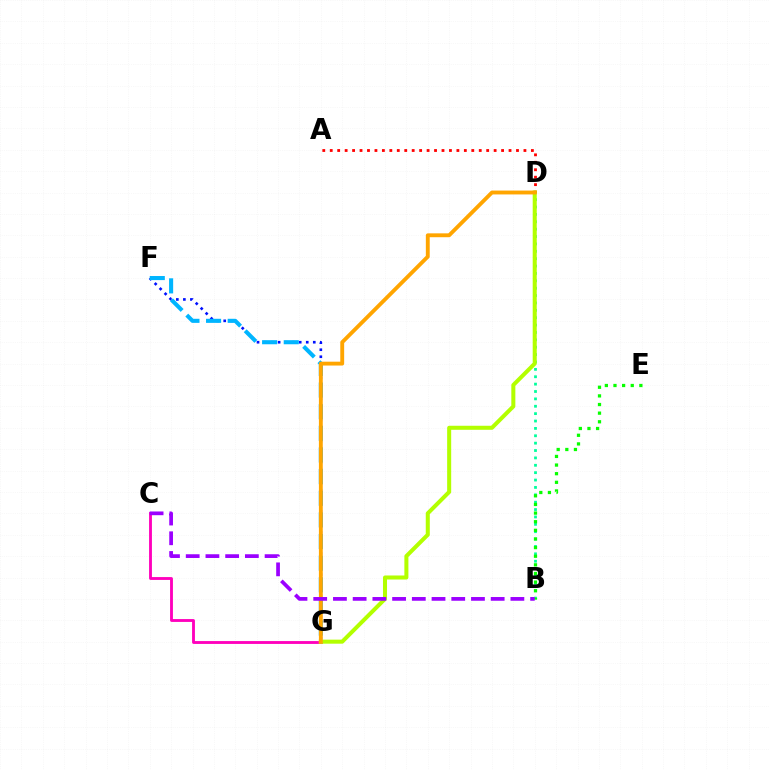{('F', 'G'): [{'color': '#0010ff', 'line_style': 'dotted', 'thickness': 1.91}, {'color': '#00b5ff', 'line_style': 'dashed', 'thickness': 2.94}], ('A', 'D'): [{'color': '#ff0000', 'line_style': 'dotted', 'thickness': 2.02}], ('B', 'D'): [{'color': '#00ff9d', 'line_style': 'dotted', 'thickness': 2.0}], ('C', 'G'): [{'color': '#ff00bd', 'line_style': 'solid', 'thickness': 2.05}], ('B', 'E'): [{'color': '#08ff00', 'line_style': 'dotted', 'thickness': 2.34}], ('D', 'G'): [{'color': '#b3ff00', 'line_style': 'solid', 'thickness': 2.9}, {'color': '#ffa500', 'line_style': 'solid', 'thickness': 2.78}], ('B', 'C'): [{'color': '#9b00ff', 'line_style': 'dashed', 'thickness': 2.68}]}